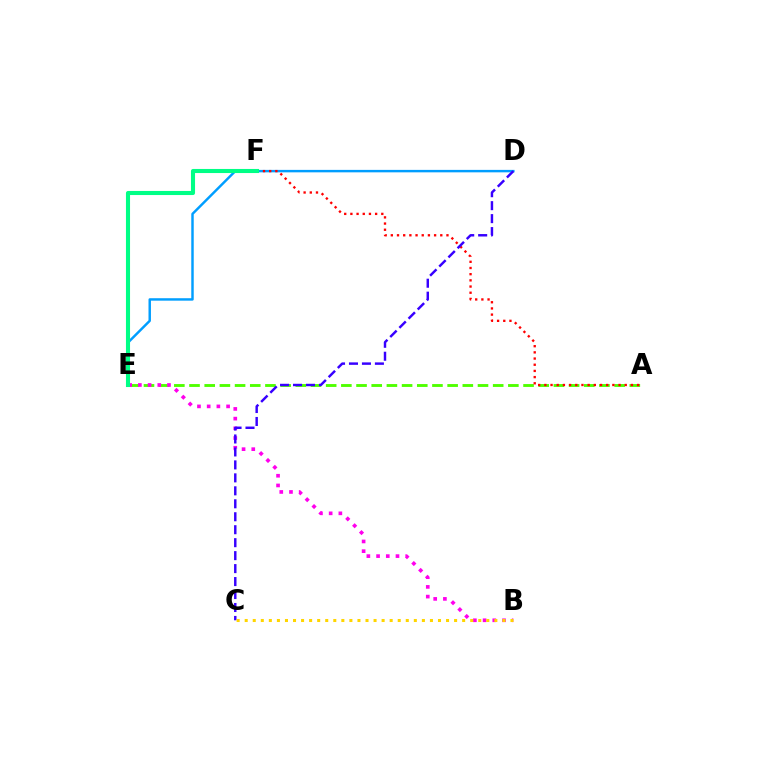{('D', 'E'): [{'color': '#009eff', 'line_style': 'solid', 'thickness': 1.76}], ('A', 'E'): [{'color': '#4fff00', 'line_style': 'dashed', 'thickness': 2.06}], ('B', 'E'): [{'color': '#ff00ed', 'line_style': 'dotted', 'thickness': 2.64}], ('A', 'F'): [{'color': '#ff0000', 'line_style': 'dotted', 'thickness': 1.68}], ('E', 'F'): [{'color': '#00ff86', 'line_style': 'solid', 'thickness': 2.94}], ('C', 'D'): [{'color': '#3700ff', 'line_style': 'dashed', 'thickness': 1.76}], ('B', 'C'): [{'color': '#ffd500', 'line_style': 'dotted', 'thickness': 2.19}]}